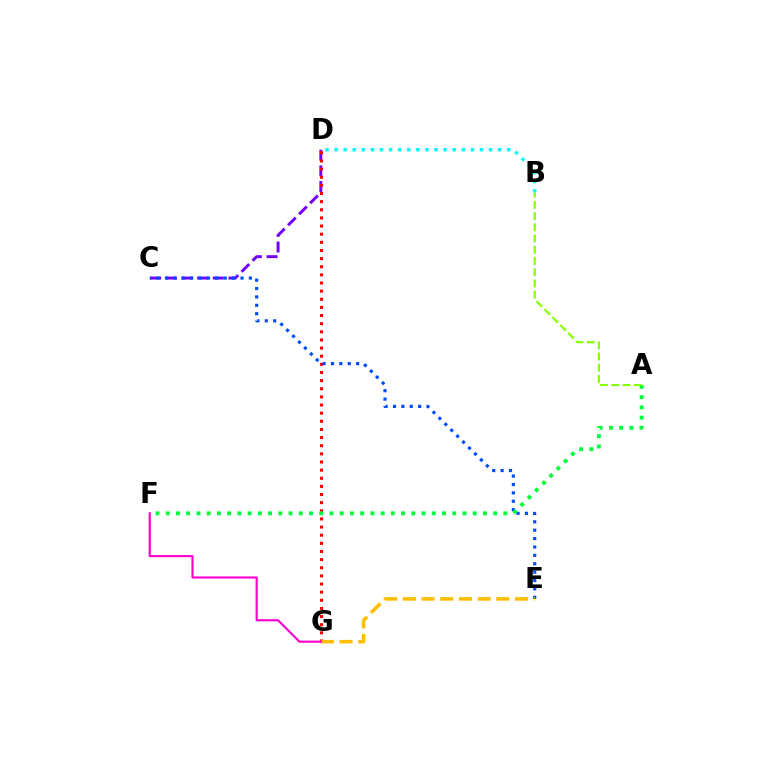{('C', 'D'): [{'color': '#7200ff', 'line_style': 'dashed', 'thickness': 2.13}], ('D', 'G'): [{'color': '#ff0000', 'line_style': 'dotted', 'thickness': 2.21}], ('C', 'E'): [{'color': '#004bff', 'line_style': 'dotted', 'thickness': 2.28}], ('A', 'F'): [{'color': '#00ff39', 'line_style': 'dotted', 'thickness': 2.78}], ('E', 'G'): [{'color': '#ffbd00', 'line_style': 'dashed', 'thickness': 2.54}], ('F', 'G'): [{'color': '#ff00cf', 'line_style': 'solid', 'thickness': 1.55}], ('B', 'D'): [{'color': '#00fff6', 'line_style': 'dotted', 'thickness': 2.47}], ('A', 'B'): [{'color': '#84ff00', 'line_style': 'dashed', 'thickness': 1.52}]}